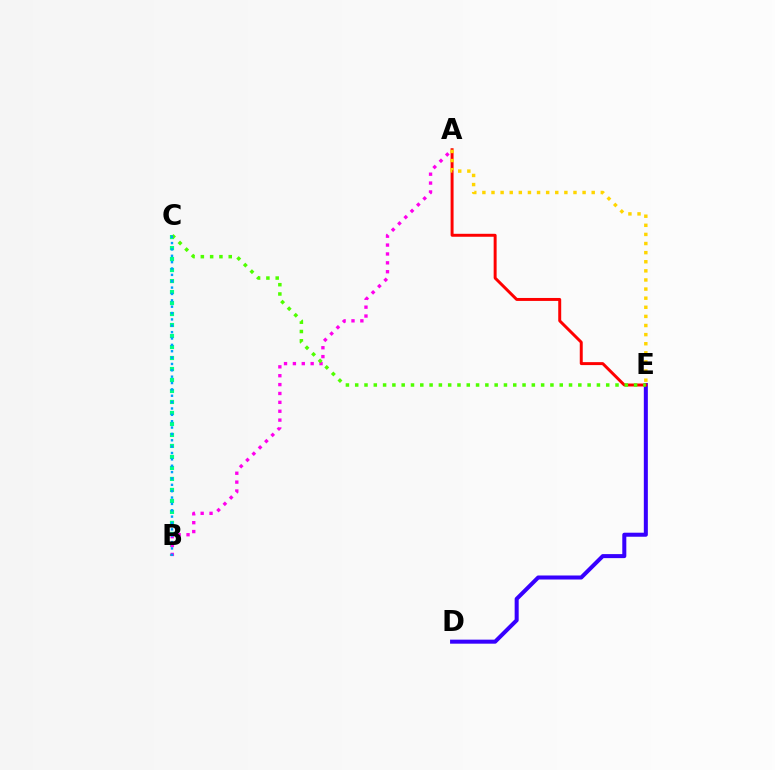{('B', 'C'): [{'color': '#00ff86', 'line_style': 'dotted', 'thickness': 2.99}, {'color': '#009eff', 'line_style': 'dotted', 'thickness': 1.73}], ('D', 'E'): [{'color': '#3700ff', 'line_style': 'solid', 'thickness': 2.9}], ('A', 'E'): [{'color': '#ff0000', 'line_style': 'solid', 'thickness': 2.13}, {'color': '#ffd500', 'line_style': 'dotted', 'thickness': 2.47}], ('A', 'B'): [{'color': '#ff00ed', 'line_style': 'dotted', 'thickness': 2.41}], ('C', 'E'): [{'color': '#4fff00', 'line_style': 'dotted', 'thickness': 2.53}]}